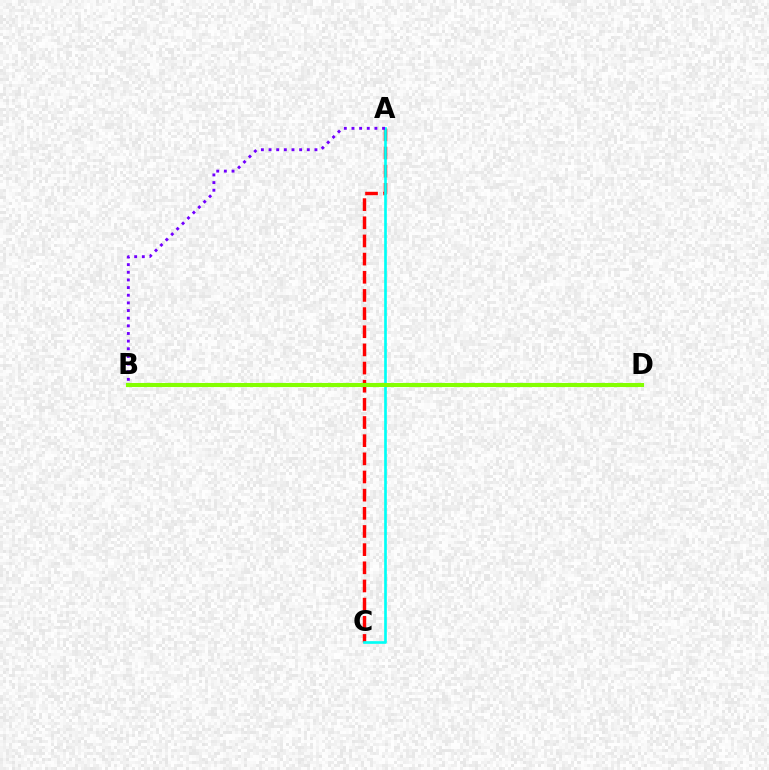{('A', 'C'): [{'color': '#ff0000', 'line_style': 'dashed', 'thickness': 2.47}, {'color': '#00fff6', 'line_style': 'solid', 'thickness': 1.92}], ('B', 'D'): [{'color': '#84ff00', 'line_style': 'solid', 'thickness': 2.95}], ('A', 'B'): [{'color': '#7200ff', 'line_style': 'dotted', 'thickness': 2.08}]}